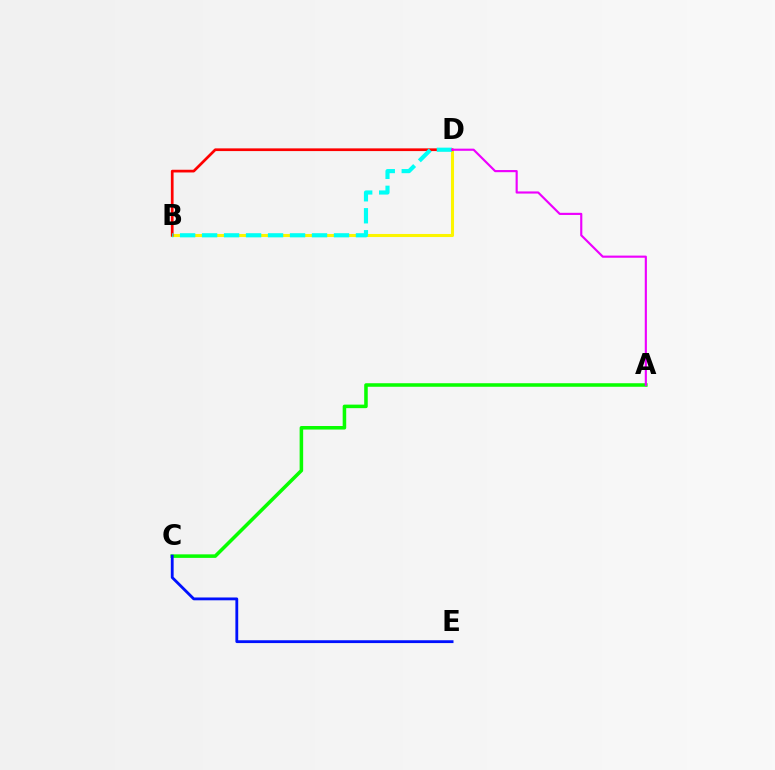{('B', 'D'): [{'color': '#fcf500', 'line_style': 'solid', 'thickness': 2.21}, {'color': '#ff0000', 'line_style': 'solid', 'thickness': 1.95}, {'color': '#00fff6', 'line_style': 'dashed', 'thickness': 2.99}], ('A', 'C'): [{'color': '#08ff00', 'line_style': 'solid', 'thickness': 2.55}], ('C', 'E'): [{'color': '#0010ff', 'line_style': 'solid', 'thickness': 2.03}], ('A', 'D'): [{'color': '#ee00ff', 'line_style': 'solid', 'thickness': 1.55}]}